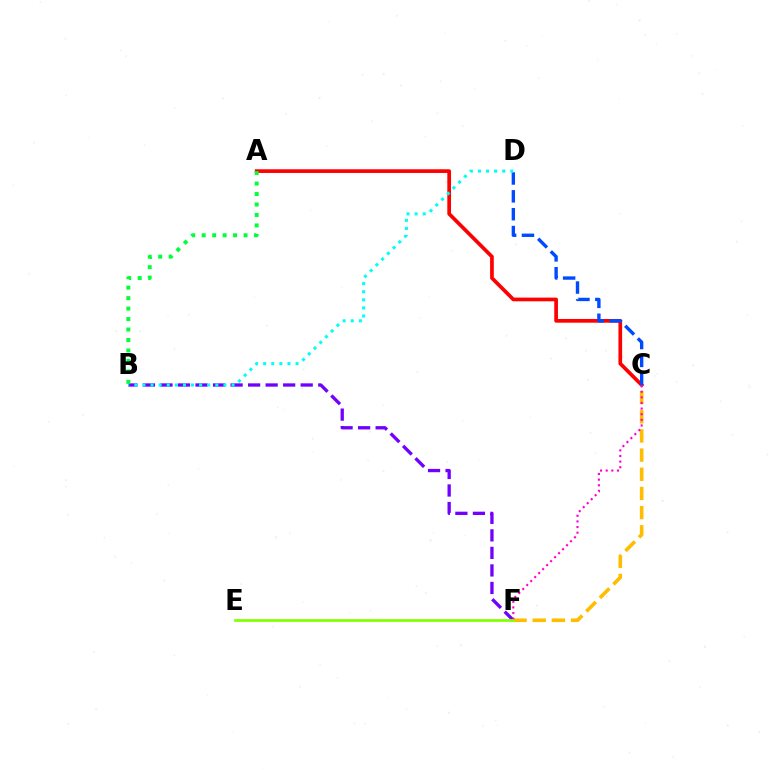{('A', 'C'): [{'color': '#ff0000', 'line_style': 'solid', 'thickness': 2.66}], ('C', 'F'): [{'color': '#ffbd00', 'line_style': 'dashed', 'thickness': 2.6}, {'color': '#ff00cf', 'line_style': 'dotted', 'thickness': 1.53}], ('B', 'F'): [{'color': '#7200ff', 'line_style': 'dashed', 'thickness': 2.38}], ('C', 'D'): [{'color': '#004bff', 'line_style': 'dashed', 'thickness': 2.43}], ('B', 'D'): [{'color': '#00fff6', 'line_style': 'dotted', 'thickness': 2.2}], ('A', 'B'): [{'color': '#00ff39', 'line_style': 'dotted', 'thickness': 2.84}], ('E', 'F'): [{'color': '#84ff00', 'line_style': 'solid', 'thickness': 1.97}]}